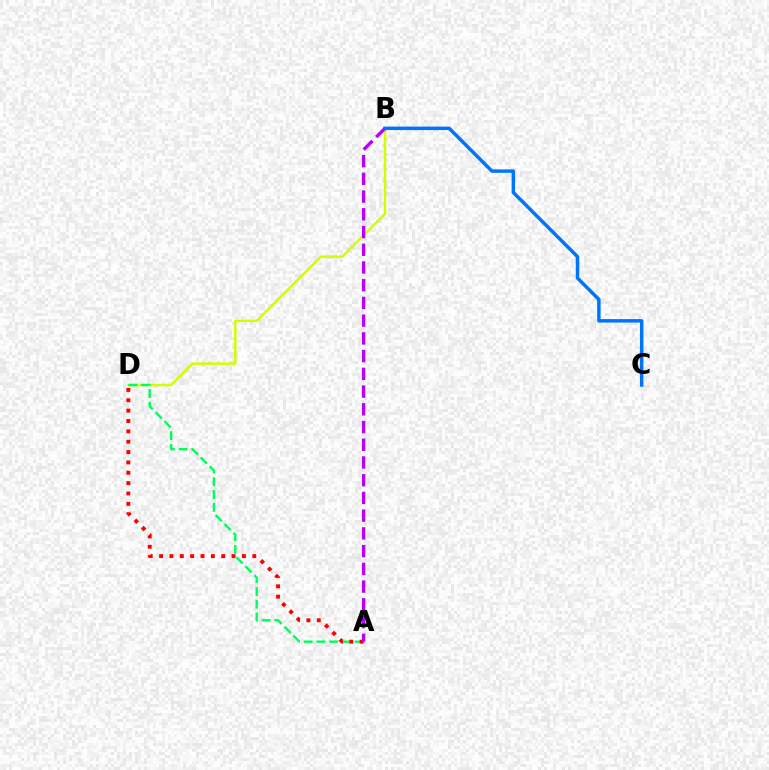{('B', 'D'): [{'color': '#d1ff00', 'line_style': 'solid', 'thickness': 1.78}], ('A', 'D'): [{'color': '#00ff5c', 'line_style': 'dashed', 'thickness': 1.73}, {'color': '#ff0000', 'line_style': 'dotted', 'thickness': 2.81}], ('A', 'B'): [{'color': '#b900ff', 'line_style': 'dashed', 'thickness': 2.41}], ('B', 'C'): [{'color': '#0074ff', 'line_style': 'solid', 'thickness': 2.49}]}